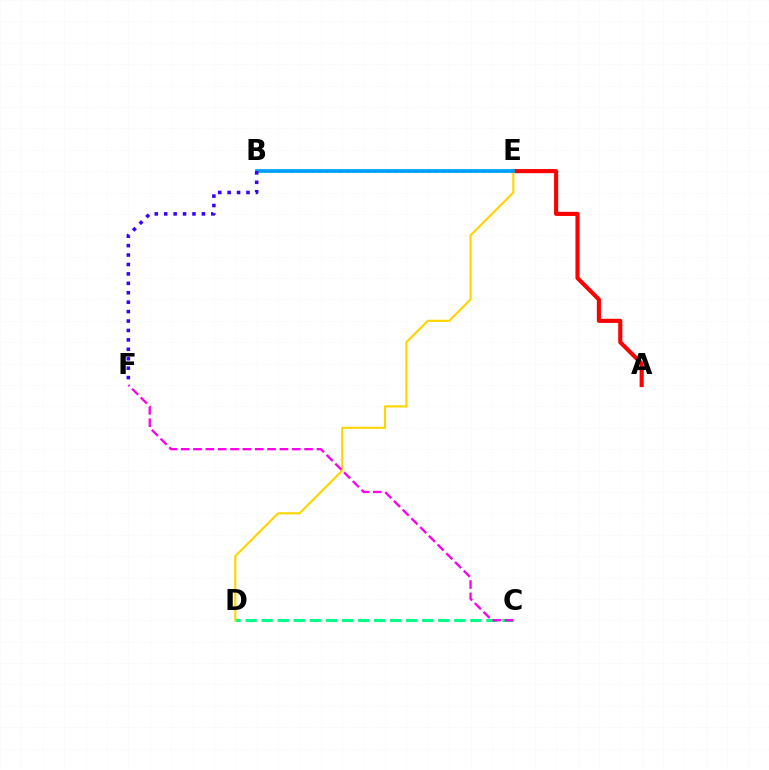{('A', 'E'): [{'color': '#ff0000', 'line_style': 'solid', 'thickness': 2.96}], ('C', 'D'): [{'color': '#00ff86', 'line_style': 'dashed', 'thickness': 2.18}], ('B', 'E'): [{'color': '#4fff00', 'line_style': 'dotted', 'thickness': 1.85}, {'color': '#009eff', 'line_style': 'solid', 'thickness': 2.66}], ('D', 'E'): [{'color': '#ffd500', 'line_style': 'solid', 'thickness': 1.55}], ('B', 'F'): [{'color': '#3700ff', 'line_style': 'dotted', 'thickness': 2.56}], ('C', 'F'): [{'color': '#ff00ed', 'line_style': 'dashed', 'thickness': 1.68}]}